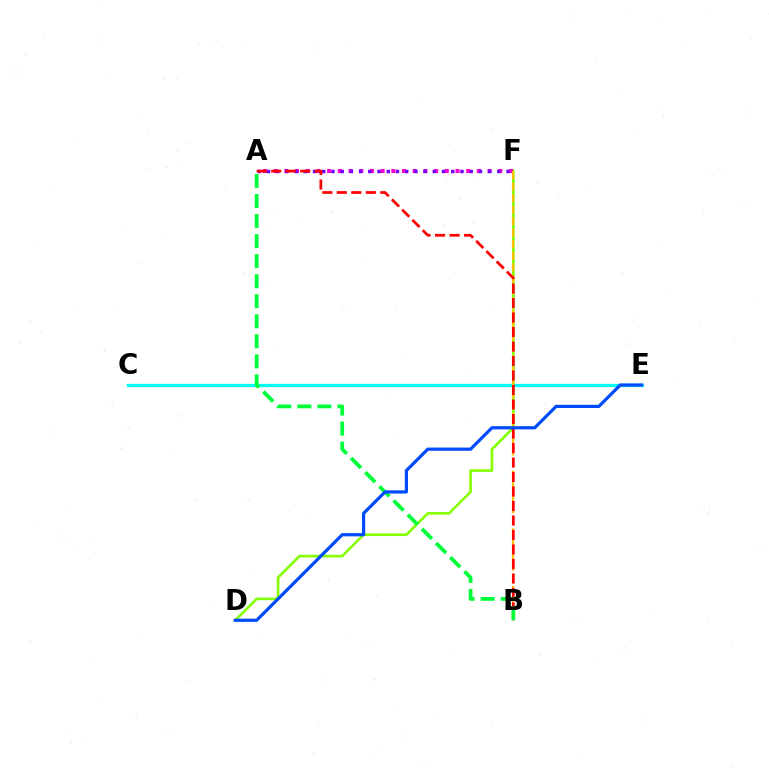{('D', 'F'): [{'color': '#84ff00', 'line_style': 'solid', 'thickness': 1.87}], ('C', 'E'): [{'color': '#00fff6', 'line_style': 'solid', 'thickness': 2.36}], ('A', 'F'): [{'color': '#ff00cf', 'line_style': 'dotted', 'thickness': 2.91}, {'color': '#7200ff', 'line_style': 'dotted', 'thickness': 2.5}], ('B', 'F'): [{'color': '#ffbd00', 'line_style': 'dashed', 'thickness': 1.57}], ('A', 'B'): [{'color': '#ff0000', 'line_style': 'dashed', 'thickness': 1.97}, {'color': '#00ff39', 'line_style': 'dashed', 'thickness': 2.72}], ('D', 'E'): [{'color': '#004bff', 'line_style': 'solid', 'thickness': 2.31}]}